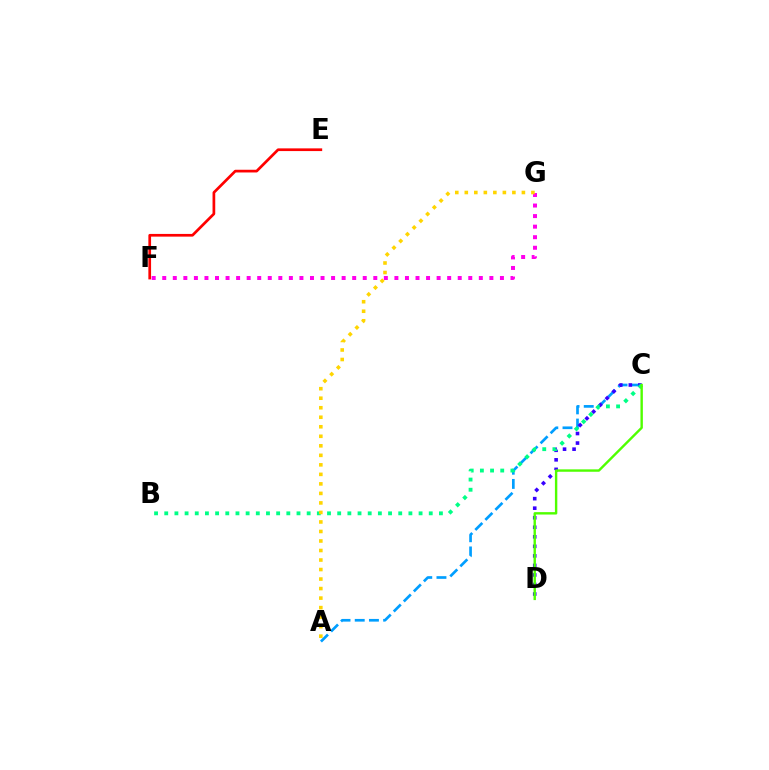{('A', 'C'): [{'color': '#009eff', 'line_style': 'dashed', 'thickness': 1.93}], ('C', 'D'): [{'color': '#3700ff', 'line_style': 'dotted', 'thickness': 2.59}, {'color': '#4fff00', 'line_style': 'solid', 'thickness': 1.73}], ('F', 'G'): [{'color': '#ff00ed', 'line_style': 'dotted', 'thickness': 2.87}], ('B', 'C'): [{'color': '#00ff86', 'line_style': 'dotted', 'thickness': 2.76}], ('E', 'F'): [{'color': '#ff0000', 'line_style': 'solid', 'thickness': 1.95}], ('A', 'G'): [{'color': '#ffd500', 'line_style': 'dotted', 'thickness': 2.59}]}